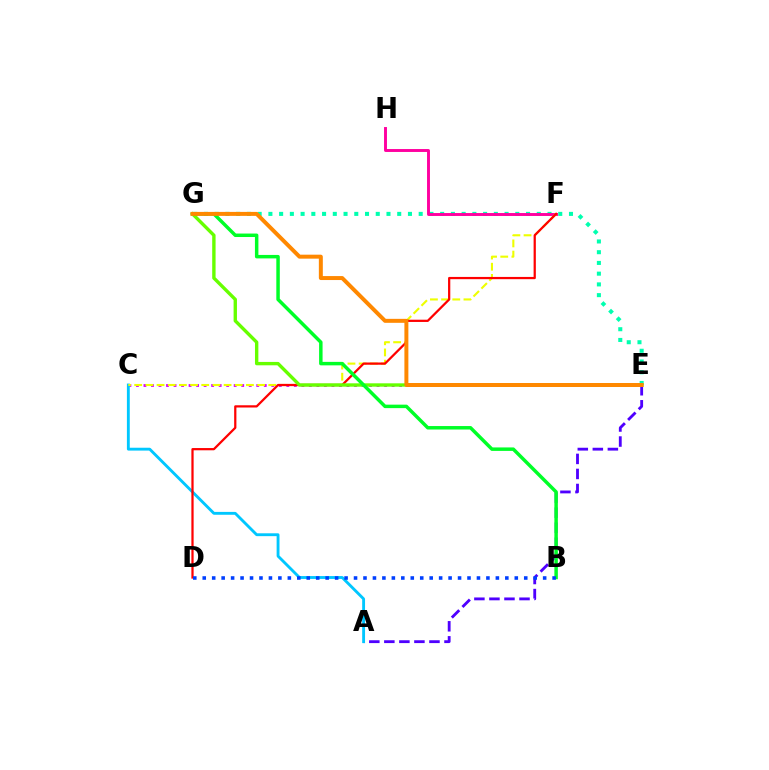{('E', 'G'): [{'color': '#00ffaf', 'line_style': 'dotted', 'thickness': 2.92}, {'color': '#66ff00', 'line_style': 'solid', 'thickness': 2.43}, {'color': '#ff8800', 'line_style': 'solid', 'thickness': 2.86}], ('C', 'E'): [{'color': '#d600ff', 'line_style': 'dotted', 'thickness': 2.04}], ('F', 'H'): [{'color': '#ff00a0', 'line_style': 'solid', 'thickness': 2.1}], ('A', 'E'): [{'color': '#4f00ff', 'line_style': 'dashed', 'thickness': 2.04}], ('A', 'C'): [{'color': '#00c7ff', 'line_style': 'solid', 'thickness': 2.06}], ('C', 'F'): [{'color': '#eeff00', 'line_style': 'dashed', 'thickness': 1.52}], ('D', 'F'): [{'color': '#ff0000', 'line_style': 'solid', 'thickness': 1.61}], ('B', 'G'): [{'color': '#00ff27', 'line_style': 'solid', 'thickness': 2.5}], ('B', 'D'): [{'color': '#003fff', 'line_style': 'dotted', 'thickness': 2.57}]}